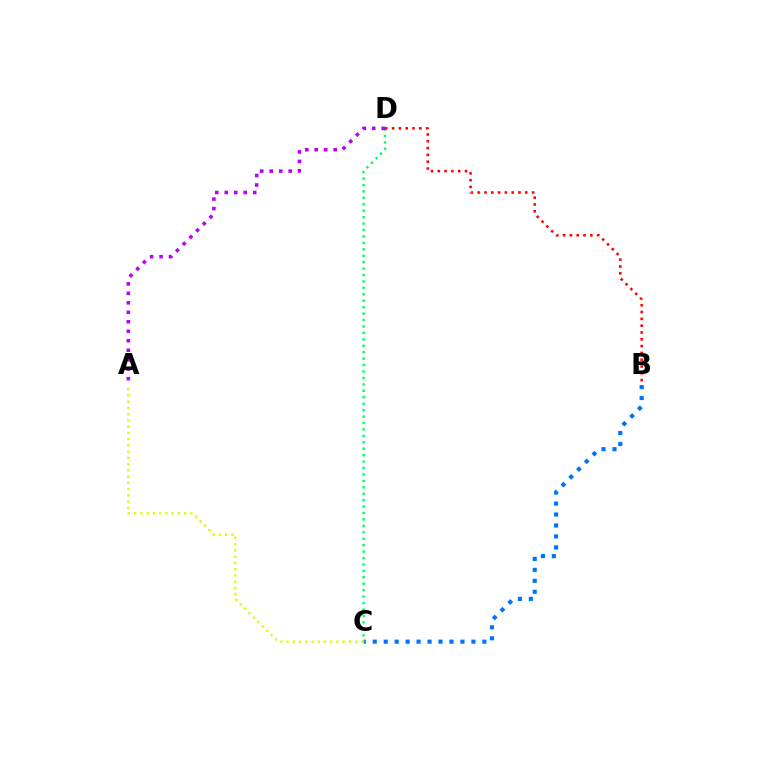{('B', 'C'): [{'color': '#0074ff', 'line_style': 'dotted', 'thickness': 2.98}], ('C', 'D'): [{'color': '#00ff5c', 'line_style': 'dotted', 'thickness': 1.75}], ('A', 'D'): [{'color': '#b900ff', 'line_style': 'dotted', 'thickness': 2.58}], ('B', 'D'): [{'color': '#ff0000', 'line_style': 'dotted', 'thickness': 1.85}], ('A', 'C'): [{'color': '#d1ff00', 'line_style': 'dotted', 'thickness': 1.69}]}